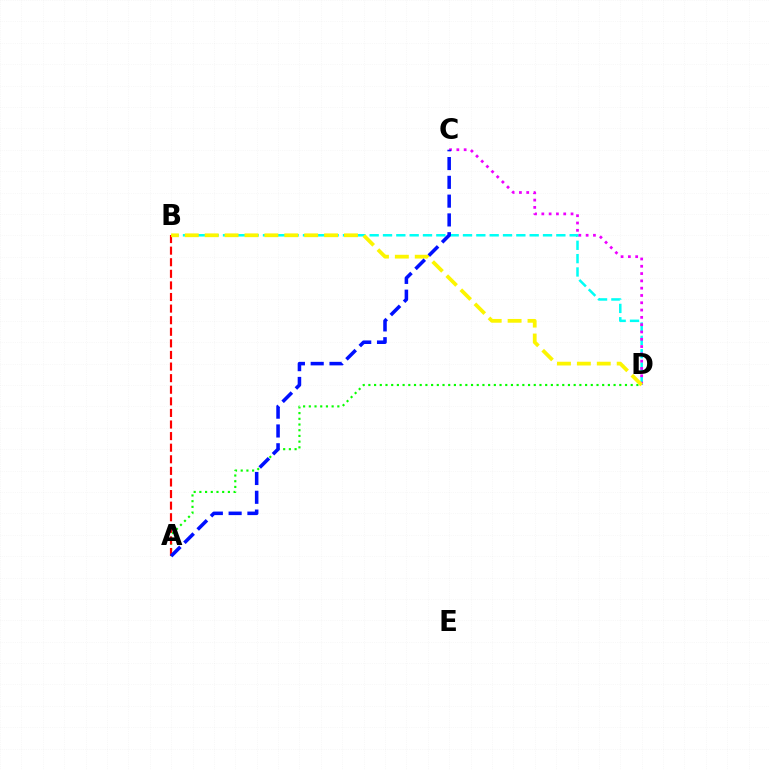{('A', 'D'): [{'color': '#08ff00', 'line_style': 'dotted', 'thickness': 1.55}], ('B', 'D'): [{'color': '#00fff6', 'line_style': 'dashed', 'thickness': 1.81}, {'color': '#fcf500', 'line_style': 'dashed', 'thickness': 2.7}], ('C', 'D'): [{'color': '#ee00ff', 'line_style': 'dotted', 'thickness': 1.98}], ('A', 'B'): [{'color': '#ff0000', 'line_style': 'dashed', 'thickness': 1.57}], ('A', 'C'): [{'color': '#0010ff', 'line_style': 'dashed', 'thickness': 2.55}]}